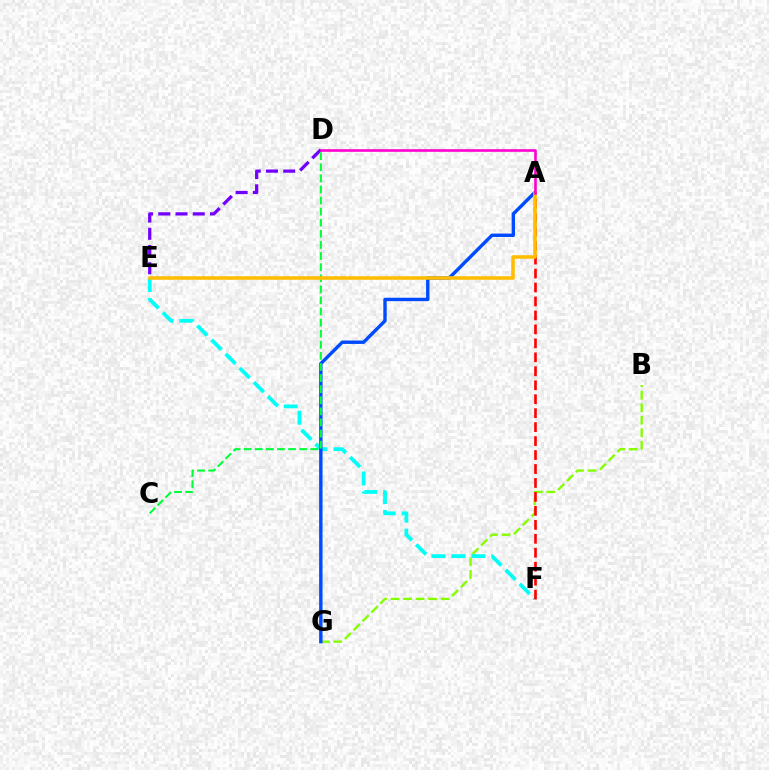{('B', 'G'): [{'color': '#84ff00', 'line_style': 'dashed', 'thickness': 1.7}], ('E', 'F'): [{'color': '#00fff6', 'line_style': 'dashed', 'thickness': 2.71}], ('A', 'F'): [{'color': '#ff0000', 'line_style': 'dashed', 'thickness': 1.9}], ('D', 'E'): [{'color': '#7200ff', 'line_style': 'dashed', 'thickness': 2.34}], ('A', 'G'): [{'color': '#004bff', 'line_style': 'solid', 'thickness': 2.45}], ('C', 'D'): [{'color': '#00ff39', 'line_style': 'dashed', 'thickness': 1.51}], ('A', 'E'): [{'color': '#ffbd00', 'line_style': 'solid', 'thickness': 2.57}], ('A', 'D'): [{'color': '#ff00cf', 'line_style': 'solid', 'thickness': 1.88}]}